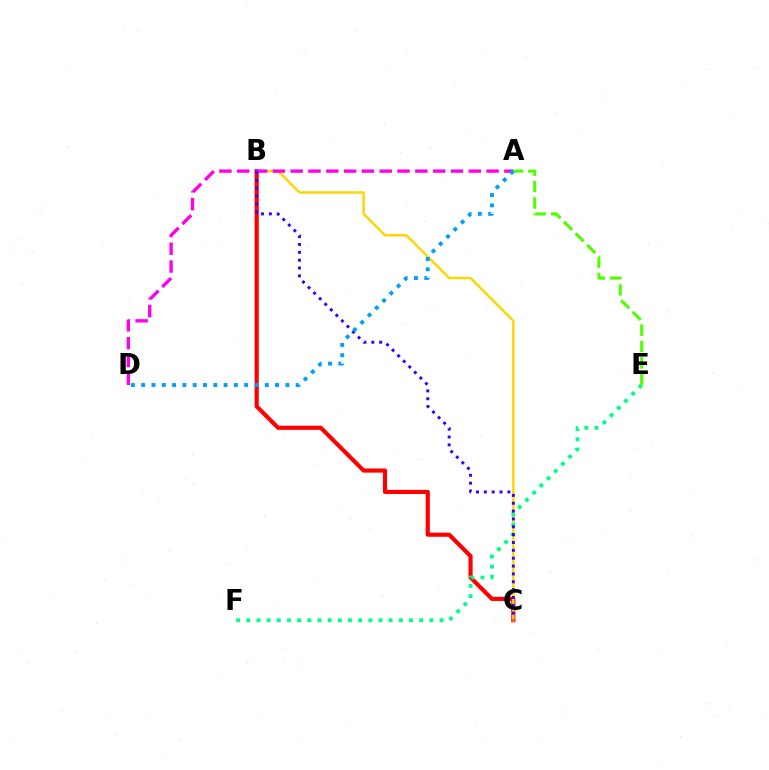{('B', 'C'): [{'color': '#ff0000', 'line_style': 'solid', 'thickness': 2.99}, {'color': '#ffd500', 'line_style': 'solid', 'thickness': 1.75}, {'color': '#3700ff', 'line_style': 'dotted', 'thickness': 2.13}], ('A', 'D'): [{'color': '#ff00ed', 'line_style': 'dashed', 'thickness': 2.42}, {'color': '#009eff', 'line_style': 'dotted', 'thickness': 2.8}], ('E', 'F'): [{'color': '#00ff86', 'line_style': 'dotted', 'thickness': 2.76}], ('A', 'E'): [{'color': '#4fff00', 'line_style': 'dashed', 'thickness': 2.23}]}